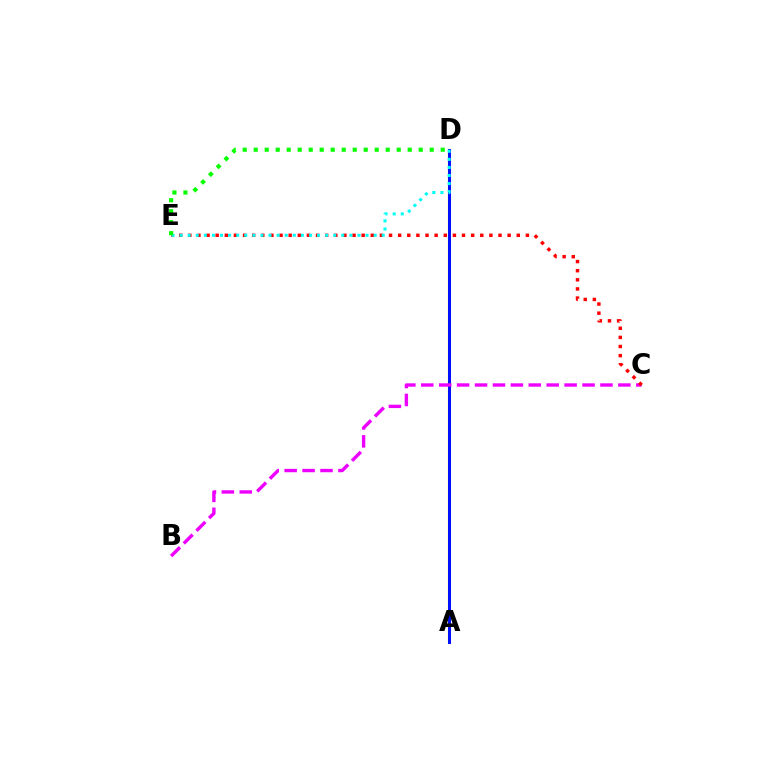{('A', 'D'): [{'color': '#fcf500', 'line_style': 'solid', 'thickness': 1.61}, {'color': '#0010ff', 'line_style': 'solid', 'thickness': 2.17}], ('B', 'C'): [{'color': '#ee00ff', 'line_style': 'dashed', 'thickness': 2.43}], ('C', 'E'): [{'color': '#ff0000', 'line_style': 'dotted', 'thickness': 2.48}], ('D', 'E'): [{'color': '#00fff6', 'line_style': 'dotted', 'thickness': 2.2}, {'color': '#08ff00', 'line_style': 'dotted', 'thickness': 2.99}]}